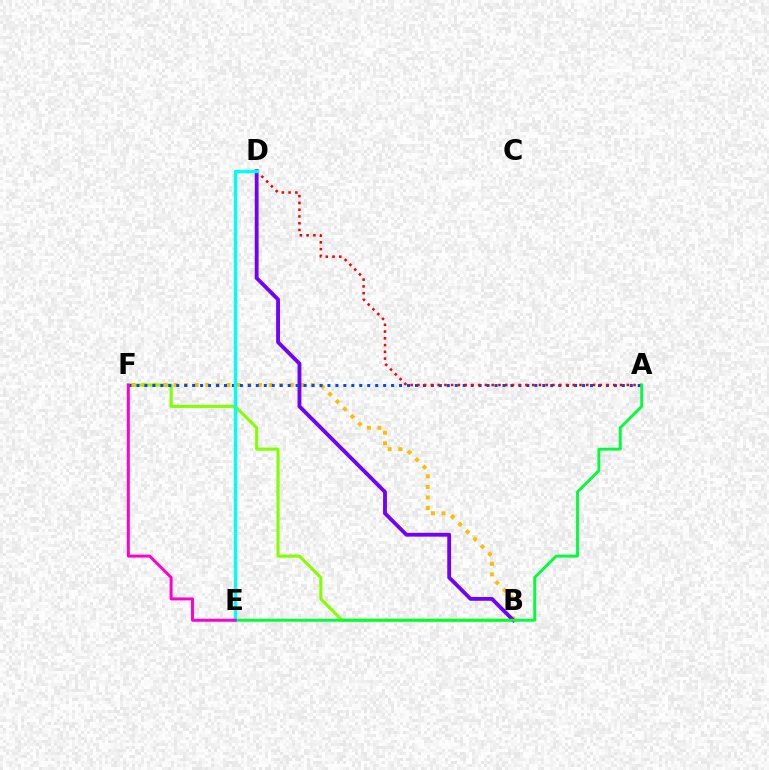{('B', 'F'): [{'color': '#84ff00', 'line_style': 'solid', 'thickness': 2.23}, {'color': '#ffbd00', 'line_style': 'dotted', 'thickness': 2.87}], ('B', 'D'): [{'color': '#7200ff', 'line_style': 'solid', 'thickness': 2.75}], ('A', 'F'): [{'color': '#004bff', 'line_style': 'dotted', 'thickness': 2.16}], ('A', 'D'): [{'color': '#ff0000', 'line_style': 'dotted', 'thickness': 1.84}], ('A', 'E'): [{'color': '#00ff39', 'line_style': 'solid', 'thickness': 2.07}], ('D', 'E'): [{'color': '#00fff6', 'line_style': 'solid', 'thickness': 2.42}], ('E', 'F'): [{'color': '#ff00cf', 'line_style': 'solid', 'thickness': 2.13}]}